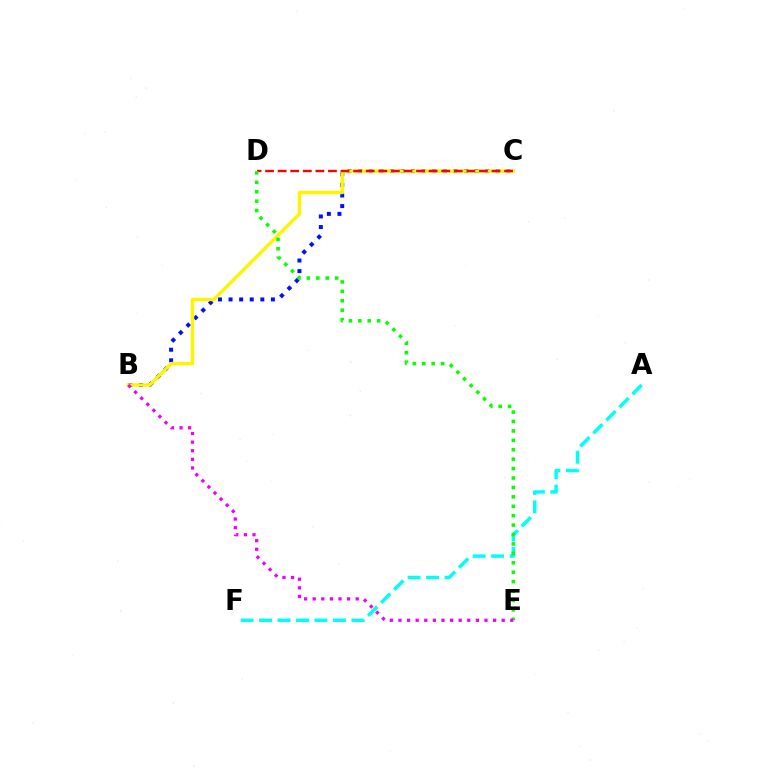{('A', 'F'): [{'color': '#00fff6', 'line_style': 'dashed', 'thickness': 2.51}], ('B', 'C'): [{'color': '#0010ff', 'line_style': 'dotted', 'thickness': 2.88}, {'color': '#fcf500', 'line_style': 'solid', 'thickness': 2.45}], ('C', 'D'): [{'color': '#ff0000', 'line_style': 'dashed', 'thickness': 1.71}], ('D', 'E'): [{'color': '#08ff00', 'line_style': 'dotted', 'thickness': 2.56}], ('B', 'E'): [{'color': '#ee00ff', 'line_style': 'dotted', 'thickness': 2.34}]}